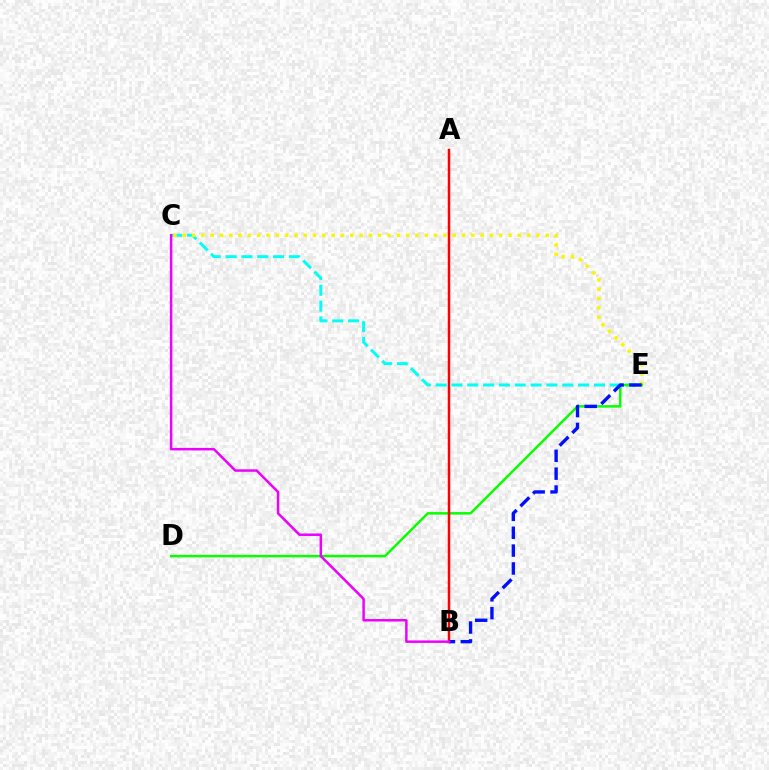{('C', 'E'): [{'color': '#00fff6', 'line_style': 'dashed', 'thickness': 2.15}, {'color': '#fcf500', 'line_style': 'dotted', 'thickness': 2.53}], ('D', 'E'): [{'color': '#08ff00', 'line_style': 'solid', 'thickness': 1.78}], ('A', 'B'): [{'color': '#ff0000', 'line_style': 'solid', 'thickness': 1.8}], ('B', 'E'): [{'color': '#0010ff', 'line_style': 'dashed', 'thickness': 2.43}], ('B', 'C'): [{'color': '#ee00ff', 'line_style': 'solid', 'thickness': 1.79}]}